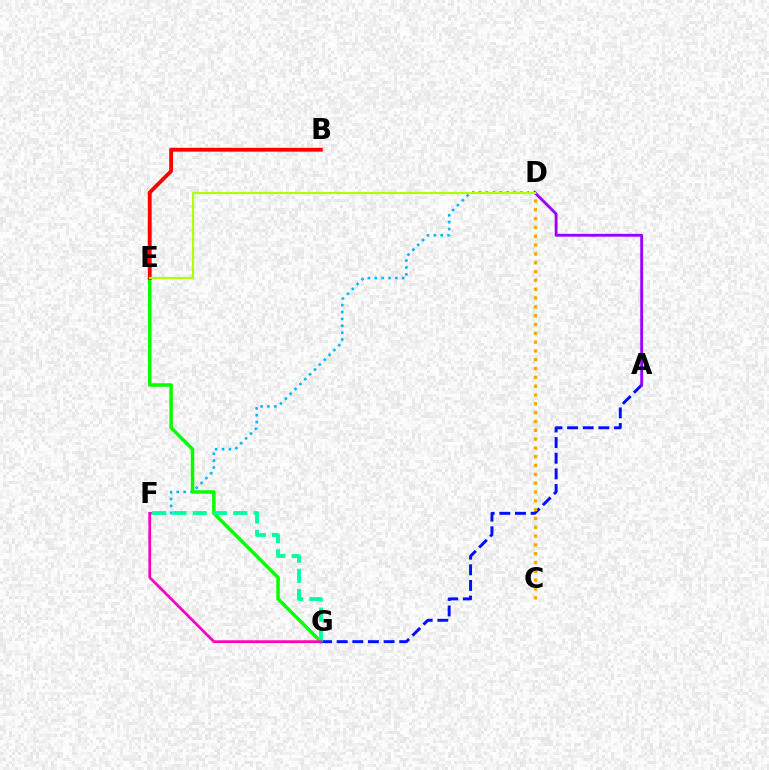{('D', 'F'): [{'color': '#00b5ff', 'line_style': 'dotted', 'thickness': 1.87}], ('E', 'G'): [{'color': '#08ff00', 'line_style': 'solid', 'thickness': 2.52}], ('A', 'G'): [{'color': '#0010ff', 'line_style': 'dashed', 'thickness': 2.13}], ('B', 'E'): [{'color': '#ff0000', 'line_style': 'solid', 'thickness': 2.77}], ('A', 'D'): [{'color': '#9b00ff', 'line_style': 'solid', 'thickness': 2.05}], ('F', 'G'): [{'color': '#00ff9d', 'line_style': 'dashed', 'thickness': 2.75}, {'color': '#ff00bd', 'line_style': 'solid', 'thickness': 1.98}], ('C', 'D'): [{'color': '#ffa500', 'line_style': 'dotted', 'thickness': 2.4}], ('D', 'E'): [{'color': '#b3ff00', 'line_style': 'solid', 'thickness': 1.55}]}